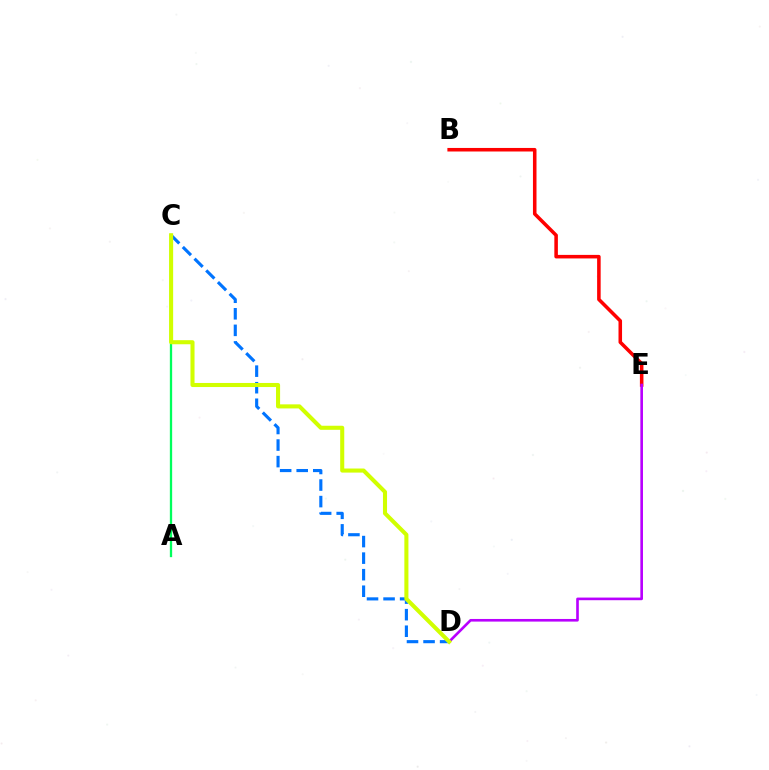{('B', 'E'): [{'color': '#ff0000', 'line_style': 'solid', 'thickness': 2.55}], ('C', 'D'): [{'color': '#0074ff', 'line_style': 'dashed', 'thickness': 2.25}, {'color': '#d1ff00', 'line_style': 'solid', 'thickness': 2.93}], ('A', 'C'): [{'color': '#00ff5c', 'line_style': 'solid', 'thickness': 1.66}], ('D', 'E'): [{'color': '#b900ff', 'line_style': 'solid', 'thickness': 1.9}]}